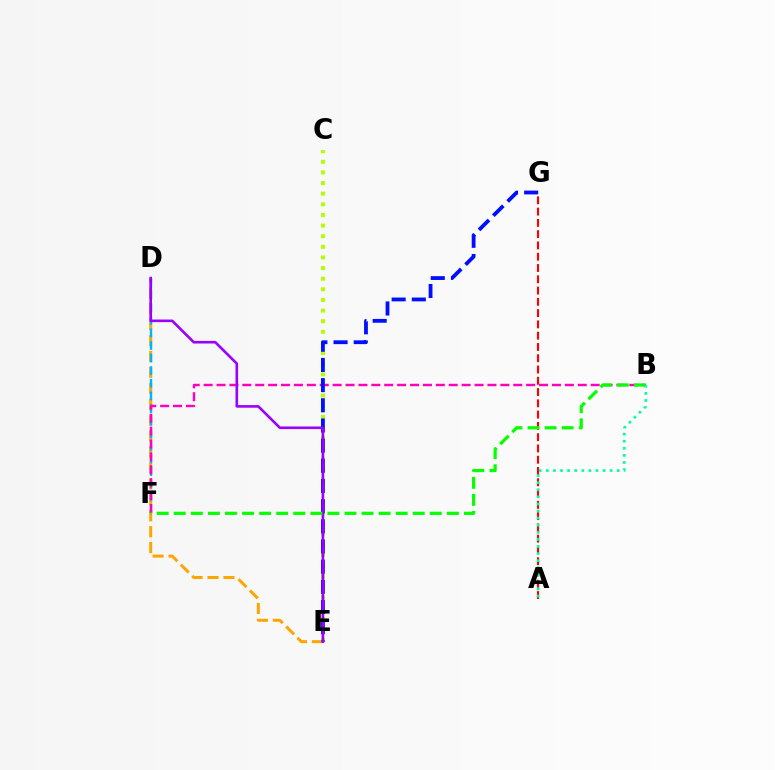{('D', 'E'): [{'color': '#ffa500', 'line_style': 'dashed', 'thickness': 2.16}, {'color': '#9b00ff', 'line_style': 'solid', 'thickness': 1.88}], ('D', 'F'): [{'color': '#00b5ff', 'line_style': 'dashed', 'thickness': 1.71}], ('C', 'E'): [{'color': '#b3ff00', 'line_style': 'dotted', 'thickness': 2.89}], ('B', 'F'): [{'color': '#ff00bd', 'line_style': 'dashed', 'thickness': 1.75}, {'color': '#08ff00', 'line_style': 'dashed', 'thickness': 2.32}], ('E', 'G'): [{'color': '#0010ff', 'line_style': 'dashed', 'thickness': 2.74}], ('A', 'G'): [{'color': '#ff0000', 'line_style': 'dashed', 'thickness': 1.53}], ('A', 'B'): [{'color': '#00ff9d', 'line_style': 'dotted', 'thickness': 1.93}]}